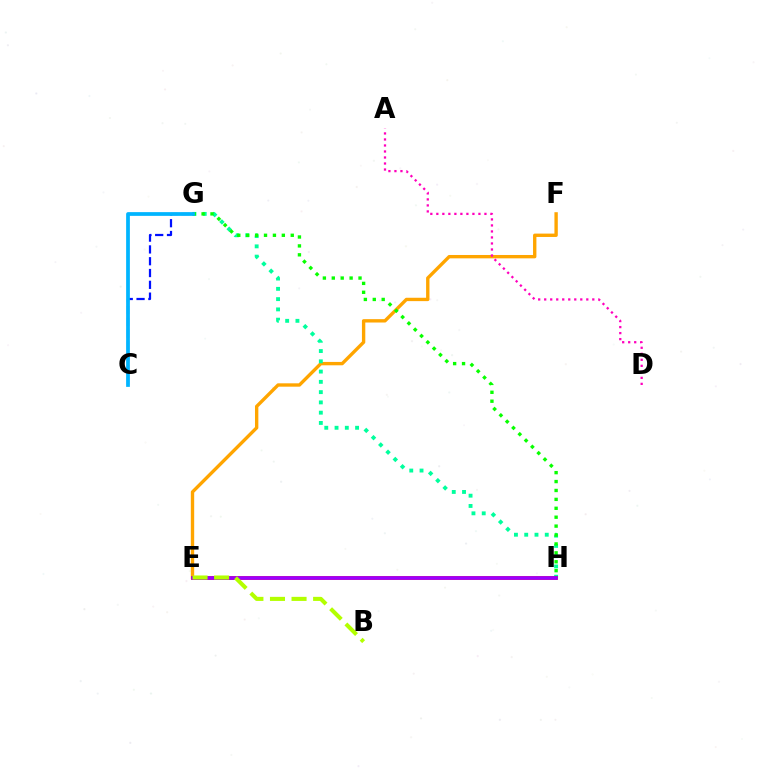{('E', 'F'): [{'color': '#ffa500', 'line_style': 'solid', 'thickness': 2.42}], ('C', 'G'): [{'color': '#0010ff', 'line_style': 'dashed', 'thickness': 1.6}, {'color': '#00b5ff', 'line_style': 'solid', 'thickness': 2.69}], ('G', 'H'): [{'color': '#00ff9d', 'line_style': 'dotted', 'thickness': 2.79}, {'color': '#08ff00', 'line_style': 'dotted', 'thickness': 2.42}], ('E', 'H'): [{'color': '#ff0000', 'line_style': 'solid', 'thickness': 2.59}, {'color': '#9b00ff', 'line_style': 'solid', 'thickness': 2.59}], ('A', 'D'): [{'color': '#ff00bd', 'line_style': 'dotted', 'thickness': 1.63}], ('B', 'E'): [{'color': '#b3ff00', 'line_style': 'dashed', 'thickness': 2.93}]}